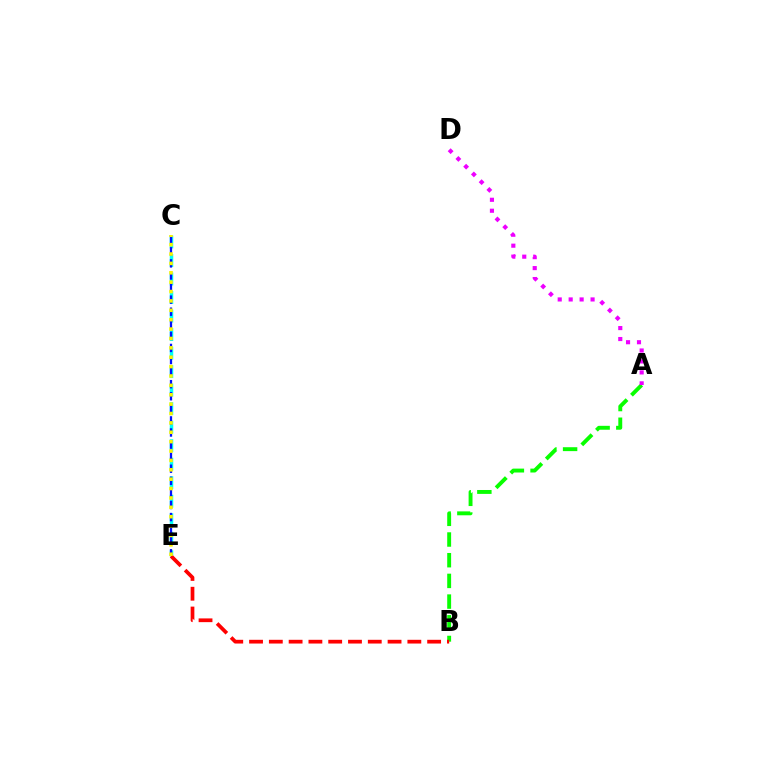{('C', 'E'): [{'color': '#00fff6', 'line_style': 'dashed', 'thickness': 2.52}, {'color': '#0010ff', 'line_style': 'dashed', 'thickness': 1.64}, {'color': '#fcf500', 'line_style': 'dotted', 'thickness': 2.55}], ('A', 'B'): [{'color': '#08ff00', 'line_style': 'dashed', 'thickness': 2.81}], ('B', 'E'): [{'color': '#ff0000', 'line_style': 'dashed', 'thickness': 2.69}], ('A', 'D'): [{'color': '#ee00ff', 'line_style': 'dotted', 'thickness': 2.98}]}